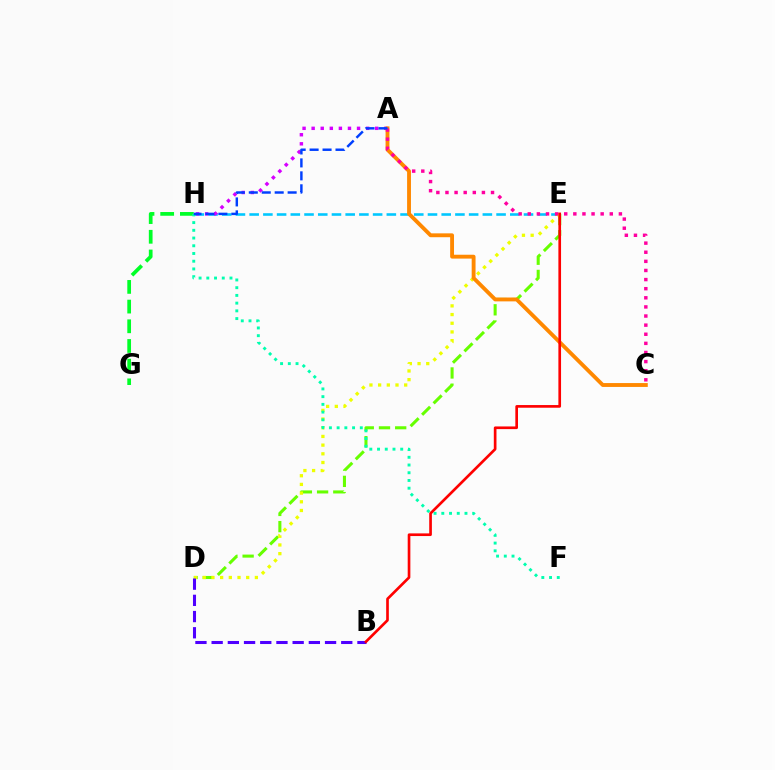{('E', 'H'): [{'color': '#00c7ff', 'line_style': 'dashed', 'thickness': 1.86}], ('D', 'E'): [{'color': '#66ff00', 'line_style': 'dashed', 'thickness': 2.2}, {'color': '#eeff00', 'line_style': 'dotted', 'thickness': 2.36}], ('A', 'H'): [{'color': '#d600ff', 'line_style': 'dotted', 'thickness': 2.47}, {'color': '#003fff', 'line_style': 'dashed', 'thickness': 1.76}], ('B', 'D'): [{'color': '#4f00ff', 'line_style': 'dashed', 'thickness': 2.2}], ('A', 'C'): [{'color': '#ff8800', 'line_style': 'solid', 'thickness': 2.78}, {'color': '#ff00a0', 'line_style': 'dotted', 'thickness': 2.48}], ('G', 'H'): [{'color': '#00ff27', 'line_style': 'dashed', 'thickness': 2.68}], ('F', 'H'): [{'color': '#00ffaf', 'line_style': 'dotted', 'thickness': 2.1}], ('B', 'E'): [{'color': '#ff0000', 'line_style': 'solid', 'thickness': 1.92}]}